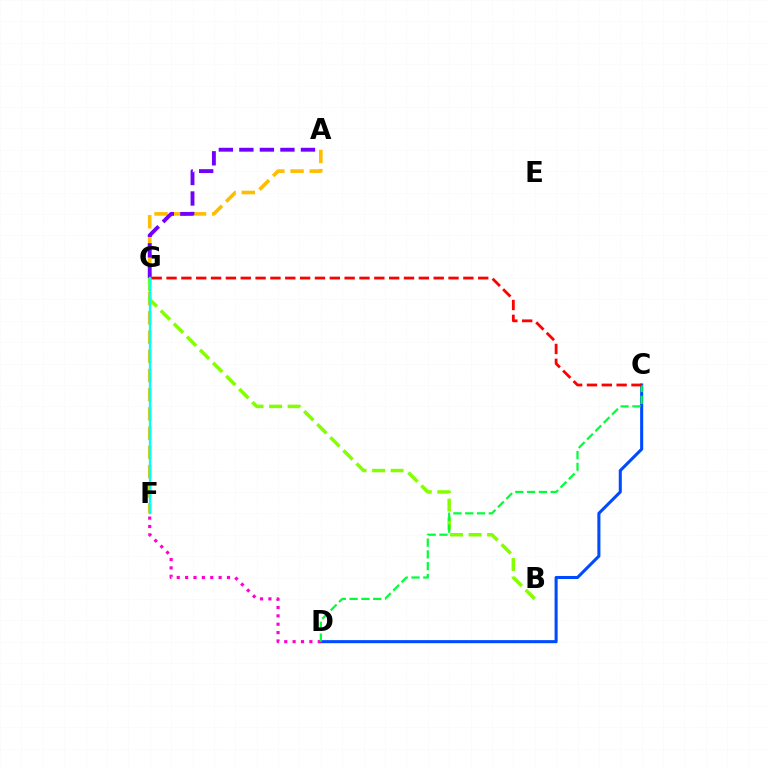{('A', 'F'): [{'color': '#ffbd00', 'line_style': 'dashed', 'thickness': 2.61}], ('C', 'D'): [{'color': '#004bff', 'line_style': 'solid', 'thickness': 2.2}, {'color': '#00ff39', 'line_style': 'dashed', 'thickness': 1.6}], ('B', 'G'): [{'color': '#84ff00', 'line_style': 'dashed', 'thickness': 2.51}], ('A', 'G'): [{'color': '#7200ff', 'line_style': 'dashed', 'thickness': 2.79}], ('D', 'F'): [{'color': '#ff00cf', 'line_style': 'dotted', 'thickness': 2.28}], ('F', 'G'): [{'color': '#00fff6', 'line_style': 'solid', 'thickness': 1.7}], ('C', 'G'): [{'color': '#ff0000', 'line_style': 'dashed', 'thickness': 2.02}]}